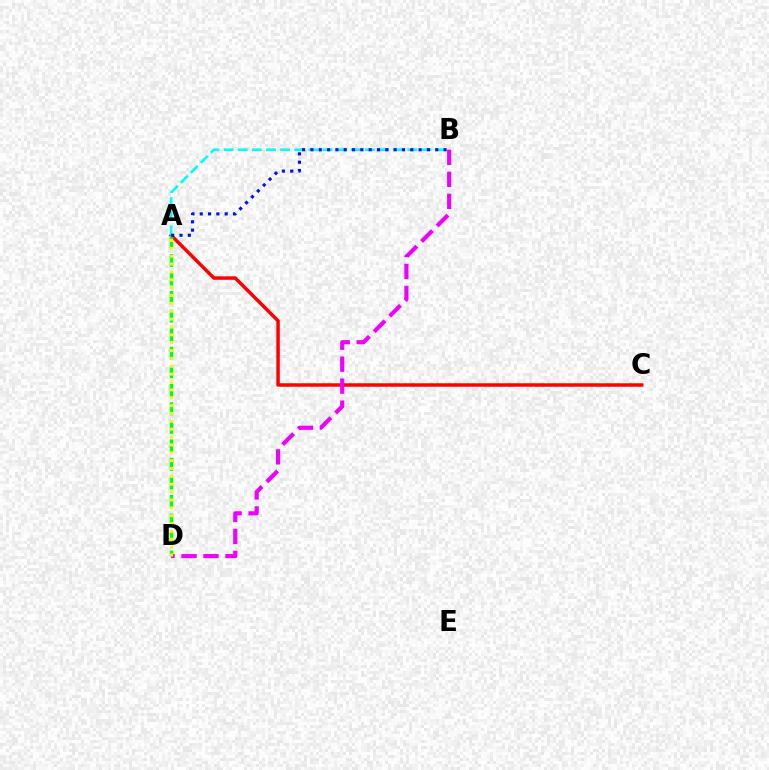{('A', 'C'): [{'color': '#ff0000', 'line_style': 'solid', 'thickness': 2.5}], ('B', 'D'): [{'color': '#ee00ff', 'line_style': 'dashed', 'thickness': 2.98}], ('A', 'D'): [{'color': '#08ff00', 'line_style': 'dashed', 'thickness': 2.52}, {'color': '#fcf500', 'line_style': 'dotted', 'thickness': 2.14}], ('A', 'B'): [{'color': '#00fff6', 'line_style': 'dashed', 'thickness': 1.92}, {'color': '#0010ff', 'line_style': 'dotted', 'thickness': 2.26}]}